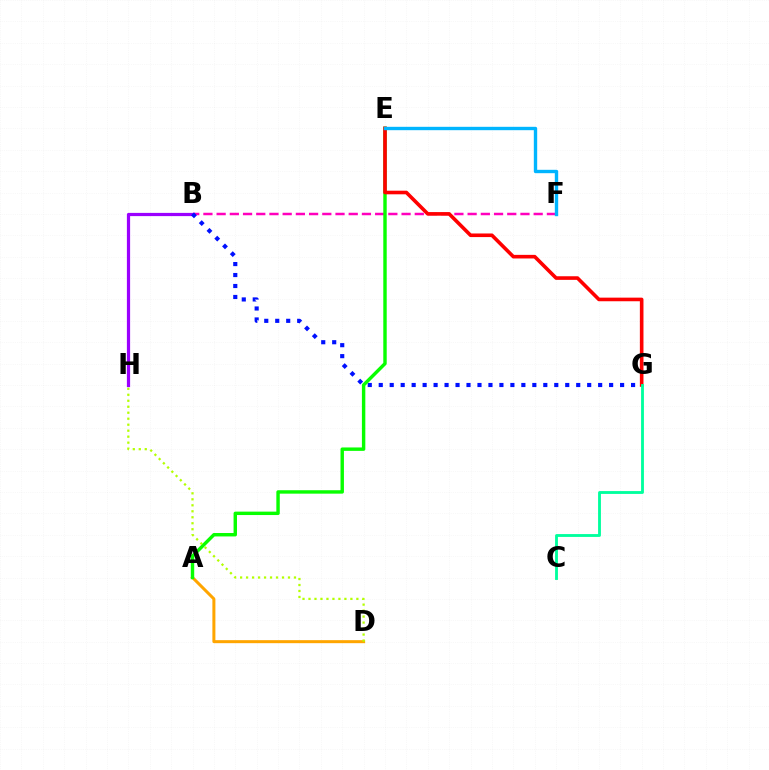{('B', 'F'): [{'color': '#ff00bd', 'line_style': 'dashed', 'thickness': 1.79}], ('B', 'H'): [{'color': '#9b00ff', 'line_style': 'solid', 'thickness': 2.32}], ('A', 'D'): [{'color': '#ffa500', 'line_style': 'solid', 'thickness': 2.17}], ('B', 'G'): [{'color': '#0010ff', 'line_style': 'dotted', 'thickness': 2.98}], ('A', 'E'): [{'color': '#08ff00', 'line_style': 'solid', 'thickness': 2.46}], ('E', 'G'): [{'color': '#ff0000', 'line_style': 'solid', 'thickness': 2.6}], ('E', 'F'): [{'color': '#00b5ff', 'line_style': 'solid', 'thickness': 2.43}], ('C', 'G'): [{'color': '#00ff9d', 'line_style': 'solid', 'thickness': 2.05}], ('D', 'H'): [{'color': '#b3ff00', 'line_style': 'dotted', 'thickness': 1.63}]}